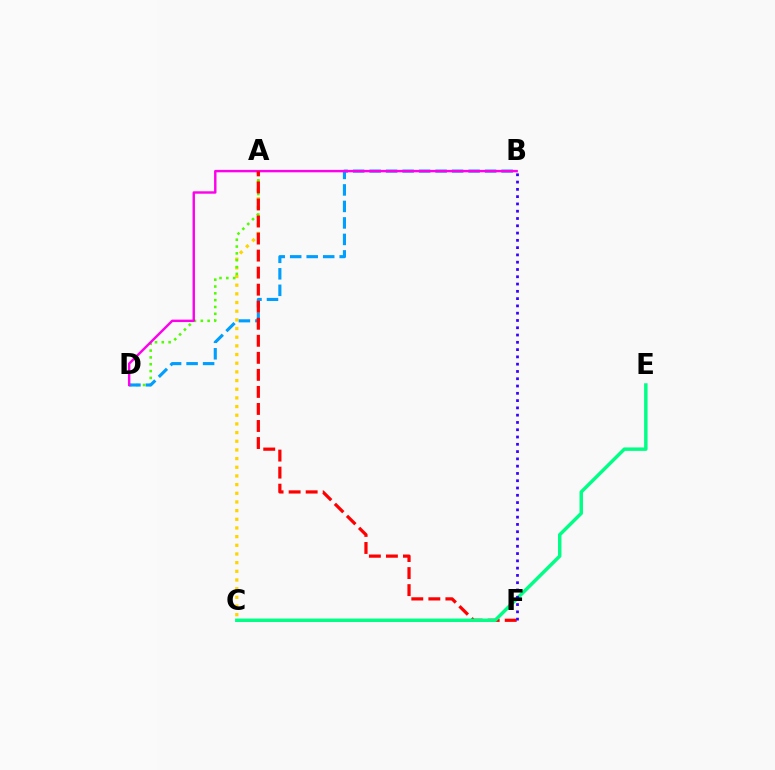{('A', 'C'): [{'color': '#ffd500', 'line_style': 'dotted', 'thickness': 2.36}], ('A', 'D'): [{'color': '#4fff00', 'line_style': 'dotted', 'thickness': 1.86}], ('B', 'D'): [{'color': '#009eff', 'line_style': 'dashed', 'thickness': 2.24}, {'color': '#ff00ed', 'line_style': 'solid', 'thickness': 1.74}], ('A', 'F'): [{'color': '#ff0000', 'line_style': 'dashed', 'thickness': 2.31}], ('C', 'E'): [{'color': '#00ff86', 'line_style': 'solid', 'thickness': 2.48}], ('B', 'F'): [{'color': '#3700ff', 'line_style': 'dotted', 'thickness': 1.98}]}